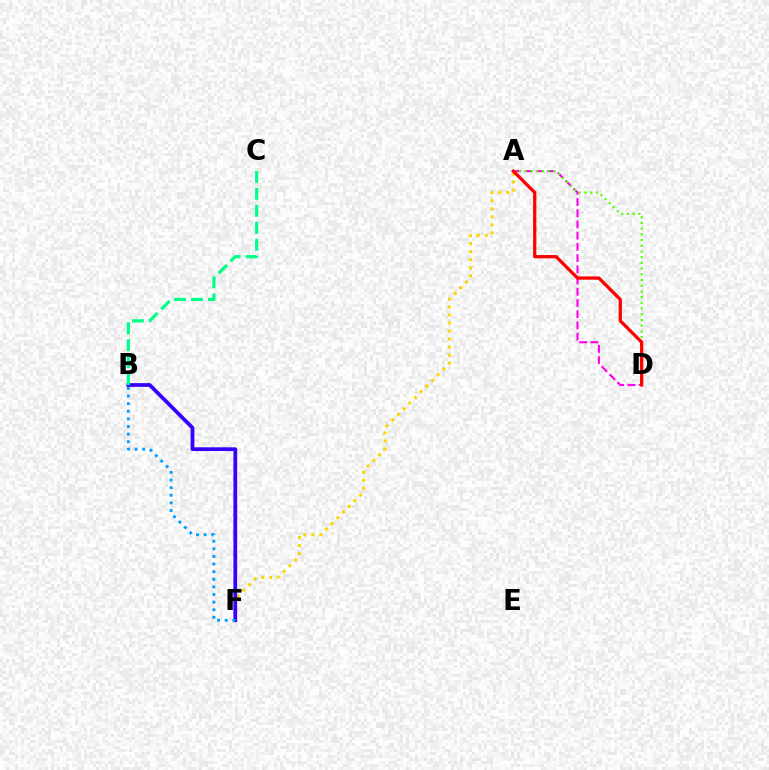{('A', 'D'): [{'color': '#ff00ed', 'line_style': 'dashed', 'thickness': 1.52}, {'color': '#4fff00', 'line_style': 'dotted', 'thickness': 1.55}, {'color': '#ff0000', 'line_style': 'solid', 'thickness': 2.35}], ('A', 'F'): [{'color': '#ffd500', 'line_style': 'dotted', 'thickness': 2.18}], ('B', 'F'): [{'color': '#3700ff', 'line_style': 'solid', 'thickness': 2.7}, {'color': '#009eff', 'line_style': 'dotted', 'thickness': 2.07}], ('B', 'C'): [{'color': '#00ff86', 'line_style': 'dashed', 'thickness': 2.31}]}